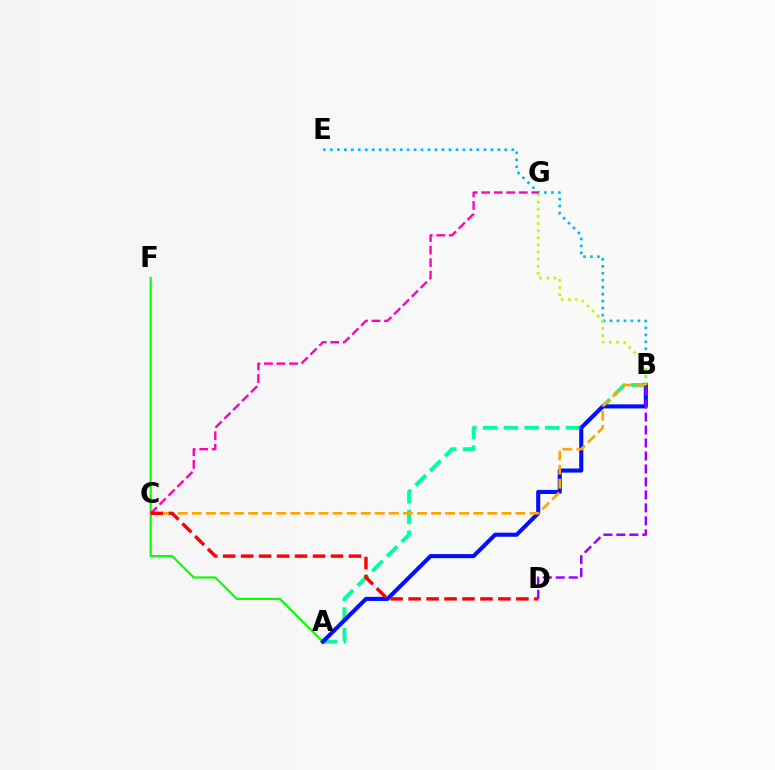{('B', 'E'): [{'color': '#00b5ff', 'line_style': 'dotted', 'thickness': 1.9}], ('A', 'B'): [{'color': '#00ff9d', 'line_style': 'dashed', 'thickness': 2.82}, {'color': '#0010ff', 'line_style': 'solid', 'thickness': 2.94}], ('A', 'F'): [{'color': '#08ff00', 'line_style': 'solid', 'thickness': 1.56}], ('B', 'G'): [{'color': '#b3ff00', 'line_style': 'dotted', 'thickness': 1.94}], ('B', 'C'): [{'color': '#ffa500', 'line_style': 'dashed', 'thickness': 1.91}], ('C', 'G'): [{'color': '#ff00bd', 'line_style': 'dashed', 'thickness': 1.7}], ('B', 'D'): [{'color': '#9b00ff', 'line_style': 'dashed', 'thickness': 1.76}], ('C', 'D'): [{'color': '#ff0000', 'line_style': 'dashed', 'thickness': 2.44}]}